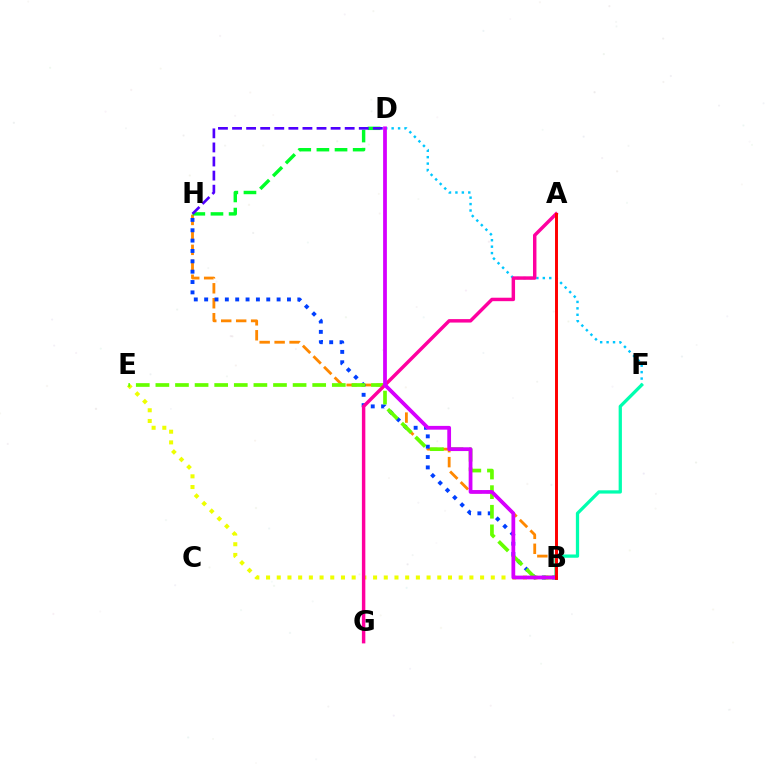{('D', 'F'): [{'color': '#00c7ff', 'line_style': 'dotted', 'thickness': 1.75}], ('B', 'H'): [{'color': '#ff8800', 'line_style': 'dashed', 'thickness': 2.03}, {'color': '#003fff', 'line_style': 'dotted', 'thickness': 2.81}], ('B', 'E'): [{'color': '#eeff00', 'line_style': 'dotted', 'thickness': 2.91}, {'color': '#66ff00', 'line_style': 'dashed', 'thickness': 2.66}], ('B', 'F'): [{'color': '#00ffaf', 'line_style': 'solid', 'thickness': 2.35}], ('A', 'G'): [{'color': '#ff00a0', 'line_style': 'solid', 'thickness': 2.48}], ('B', 'D'): [{'color': '#d600ff', 'line_style': 'solid', 'thickness': 2.71}], ('A', 'B'): [{'color': '#ff0000', 'line_style': 'solid', 'thickness': 2.12}], ('D', 'H'): [{'color': '#00ff27', 'line_style': 'dashed', 'thickness': 2.46}, {'color': '#4f00ff', 'line_style': 'dashed', 'thickness': 1.91}]}